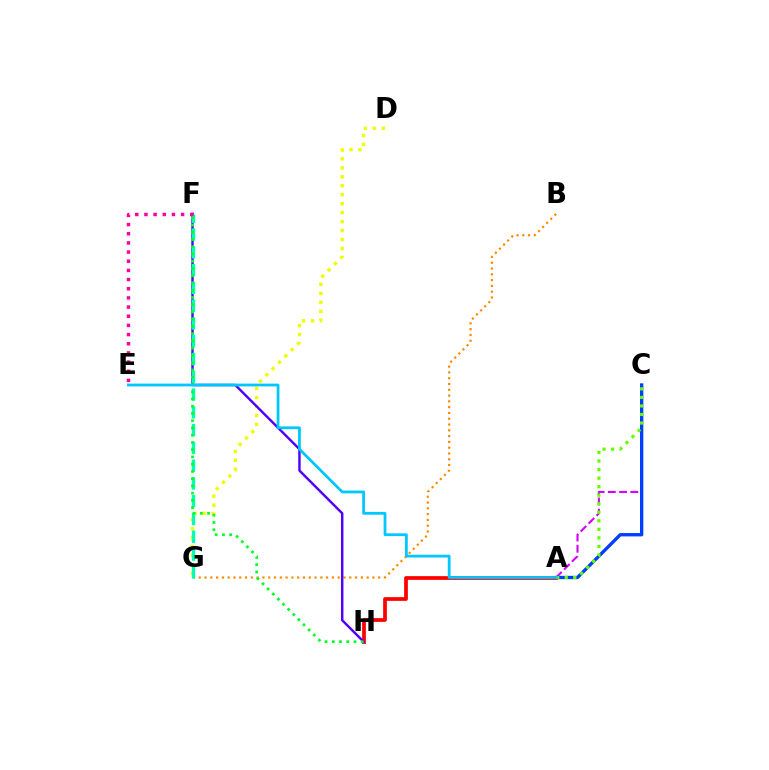{('D', 'G'): [{'color': '#eeff00', 'line_style': 'dotted', 'thickness': 2.43}], ('B', 'G'): [{'color': '#ff8800', 'line_style': 'dotted', 'thickness': 1.57}], ('A', 'H'): [{'color': '#ff0000', 'line_style': 'solid', 'thickness': 2.69}], ('F', 'H'): [{'color': '#4f00ff', 'line_style': 'solid', 'thickness': 1.75}, {'color': '#00ff27', 'line_style': 'dotted', 'thickness': 1.97}], ('A', 'C'): [{'color': '#d600ff', 'line_style': 'dashed', 'thickness': 1.53}, {'color': '#003fff', 'line_style': 'solid', 'thickness': 2.4}, {'color': '#66ff00', 'line_style': 'dotted', 'thickness': 2.32}], ('F', 'G'): [{'color': '#00ffaf', 'line_style': 'dashed', 'thickness': 2.41}], ('E', 'F'): [{'color': '#ff00a0', 'line_style': 'dotted', 'thickness': 2.49}], ('A', 'E'): [{'color': '#00c7ff', 'line_style': 'solid', 'thickness': 2.0}]}